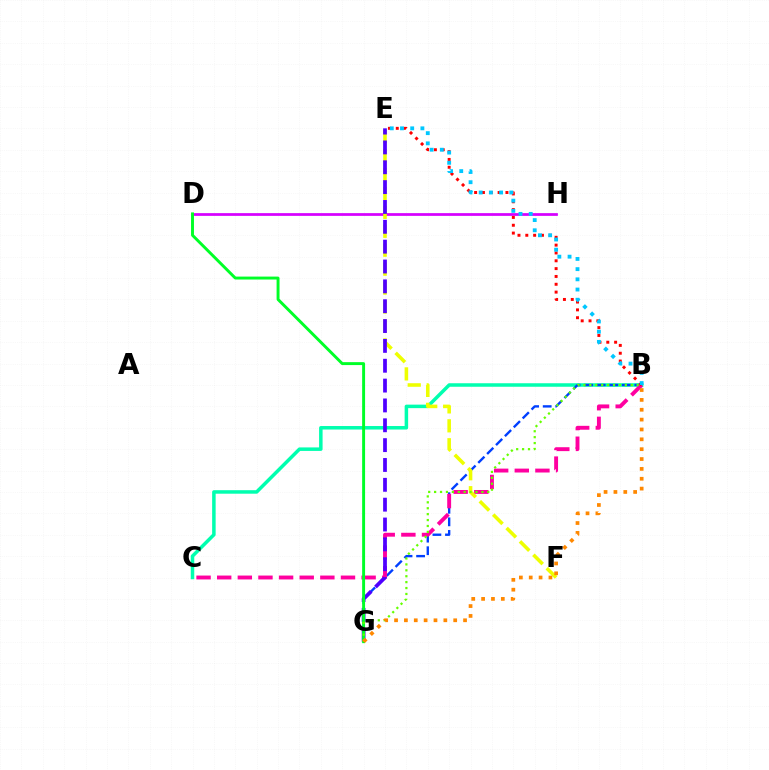{('B', 'C'): [{'color': '#00ffaf', 'line_style': 'solid', 'thickness': 2.52}, {'color': '#ff00a0', 'line_style': 'dashed', 'thickness': 2.8}], ('B', 'G'): [{'color': '#003fff', 'line_style': 'dashed', 'thickness': 1.71}, {'color': '#66ff00', 'line_style': 'dotted', 'thickness': 1.61}, {'color': '#ff8800', 'line_style': 'dotted', 'thickness': 2.68}], ('D', 'H'): [{'color': '#d600ff', 'line_style': 'solid', 'thickness': 1.98}], ('B', 'E'): [{'color': '#ff0000', 'line_style': 'dotted', 'thickness': 2.13}, {'color': '#00c7ff', 'line_style': 'dotted', 'thickness': 2.77}], ('E', 'F'): [{'color': '#eeff00', 'line_style': 'dashed', 'thickness': 2.57}], ('E', 'G'): [{'color': '#4f00ff', 'line_style': 'dashed', 'thickness': 2.7}], ('D', 'G'): [{'color': '#00ff27', 'line_style': 'solid', 'thickness': 2.11}]}